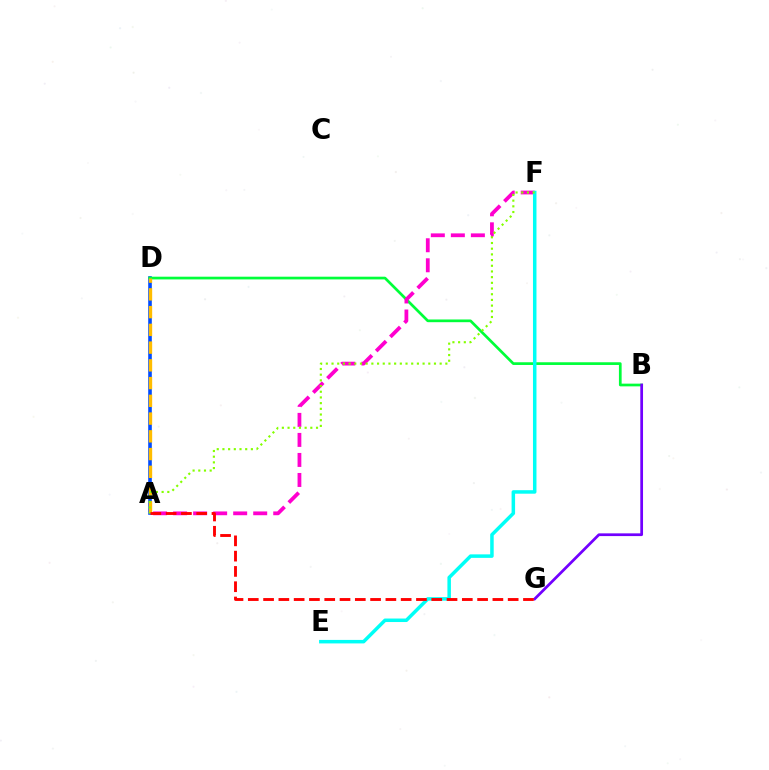{('A', 'D'): [{'color': '#004bff', 'line_style': 'solid', 'thickness': 2.6}, {'color': '#ffbd00', 'line_style': 'dashed', 'thickness': 2.41}], ('B', 'D'): [{'color': '#00ff39', 'line_style': 'solid', 'thickness': 1.95}], ('A', 'F'): [{'color': '#ff00cf', 'line_style': 'dashed', 'thickness': 2.72}, {'color': '#84ff00', 'line_style': 'dotted', 'thickness': 1.55}], ('B', 'G'): [{'color': '#7200ff', 'line_style': 'solid', 'thickness': 1.97}], ('E', 'F'): [{'color': '#00fff6', 'line_style': 'solid', 'thickness': 2.52}], ('A', 'G'): [{'color': '#ff0000', 'line_style': 'dashed', 'thickness': 2.08}]}